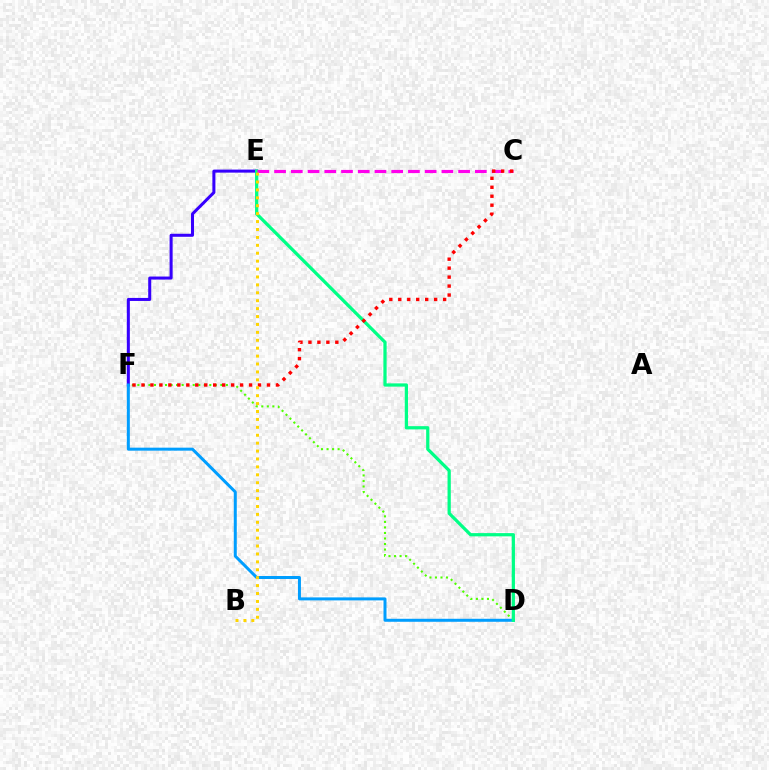{('E', 'F'): [{'color': '#3700ff', 'line_style': 'solid', 'thickness': 2.18}], ('D', 'F'): [{'color': '#4fff00', 'line_style': 'dotted', 'thickness': 1.5}, {'color': '#009eff', 'line_style': 'solid', 'thickness': 2.16}], ('D', 'E'): [{'color': '#00ff86', 'line_style': 'solid', 'thickness': 2.34}], ('C', 'E'): [{'color': '#ff00ed', 'line_style': 'dashed', 'thickness': 2.27}], ('C', 'F'): [{'color': '#ff0000', 'line_style': 'dotted', 'thickness': 2.44}], ('B', 'E'): [{'color': '#ffd500', 'line_style': 'dotted', 'thickness': 2.15}]}